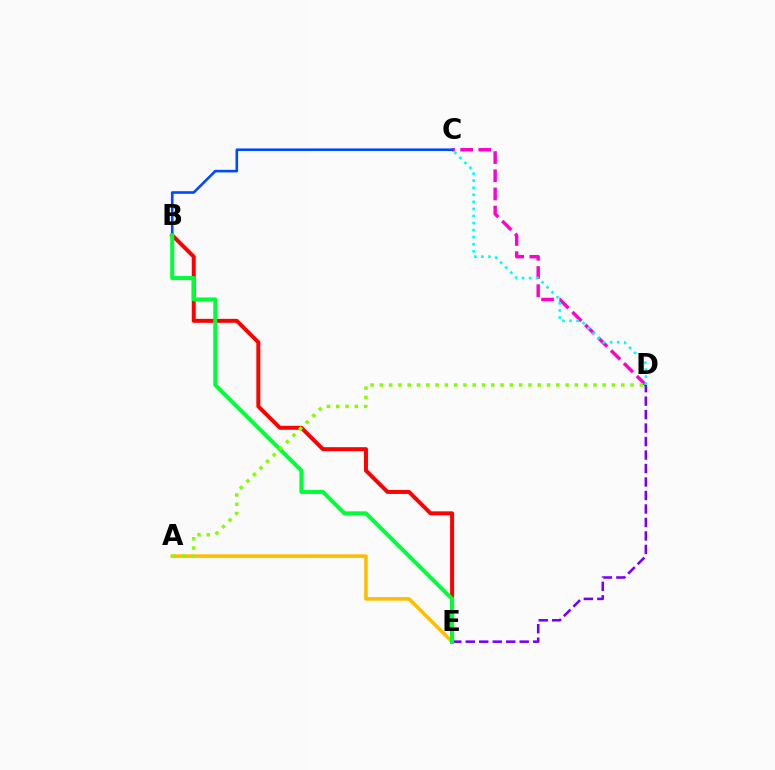{('C', 'D'): [{'color': '#ff00cf', 'line_style': 'dashed', 'thickness': 2.47}, {'color': '#00fff6', 'line_style': 'dotted', 'thickness': 1.92}], ('A', 'E'): [{'color': '#ffbd00', 'line_style': 'solid', 'thickness': 2.56}], ('D', 'E'): [{'color': '#7200ff', 'line_style': 'dashed', 'thickness': 1.83}], ('B', 'E'): [{'color': '#ff0000', 'line_style': 'solid', 'thickness': 2.86}, {'color': '#00ff39', 'line_style': 'solid', 'thickness': 2.89}], ('B', 'C'): [{'color': '#004bff', 'line_style': 'solid', 'thickness': 1.88}], ('A', 'D'): [{'color': '#84ff00', 'line_style': 'dotted', 'thickness': 2.52}]}